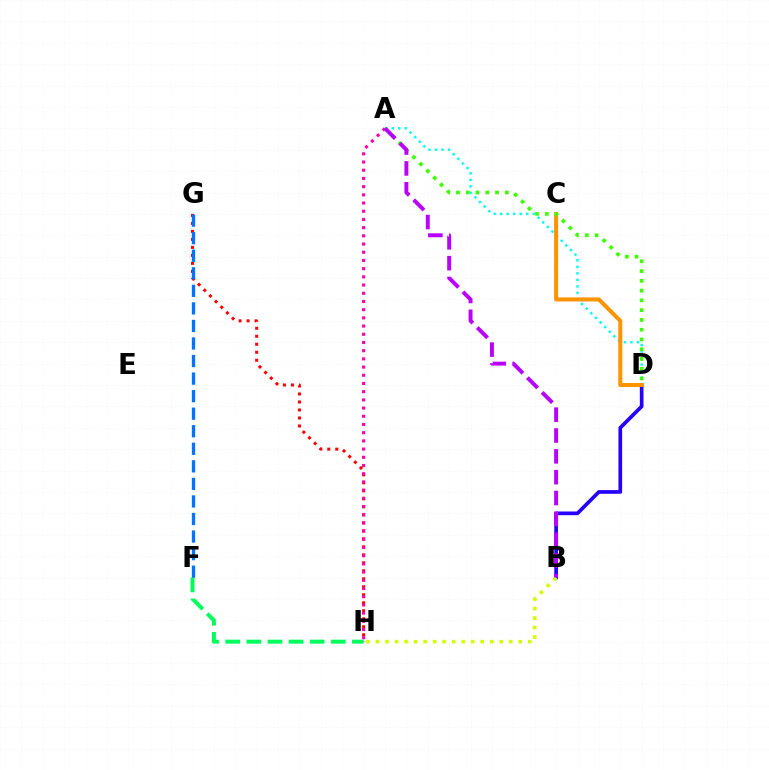{('B', 'D'): [{'color': '#2500ff', 'line_style': 'solid', 'thickness': 2.65}], ('G', 'H'): [{'color': '#ff0000', 'line_style': 'dotted', 'thickness': 2.17}], ('A', 'D'): [{'color': '#00fff6', 'line_style': 'dotted', 'thickness': 1.77}, {'color': '#3dff00', 'line_style': 'dotted', 'thickness': 2.65}], ('C', 'D'): [{'color': '#ff9400', 'line_style': 'solid', 'thickness': 2.9}], ('A', 'H'): [{'color': '#ff00ac', 'line_style': 'dotted', 'thickness': 2.23}], ('B', 'H'): [{'color': '#d1ff00', 'line_style': 'dotted', 'thickness': 2.59}], ('F', 'H'): [{'color': '#00ff5c', 'line_style': 'dashed', 'thickness': 2.87}], ('A', 'B'): [{'color': '#b900ff', 'line_style': 'dashed', 'thickness': 2.83}], ('F', 'G'): [{'color': '#0074ff', 'line_style': 'dashed', 'thickness': 2.38}]}